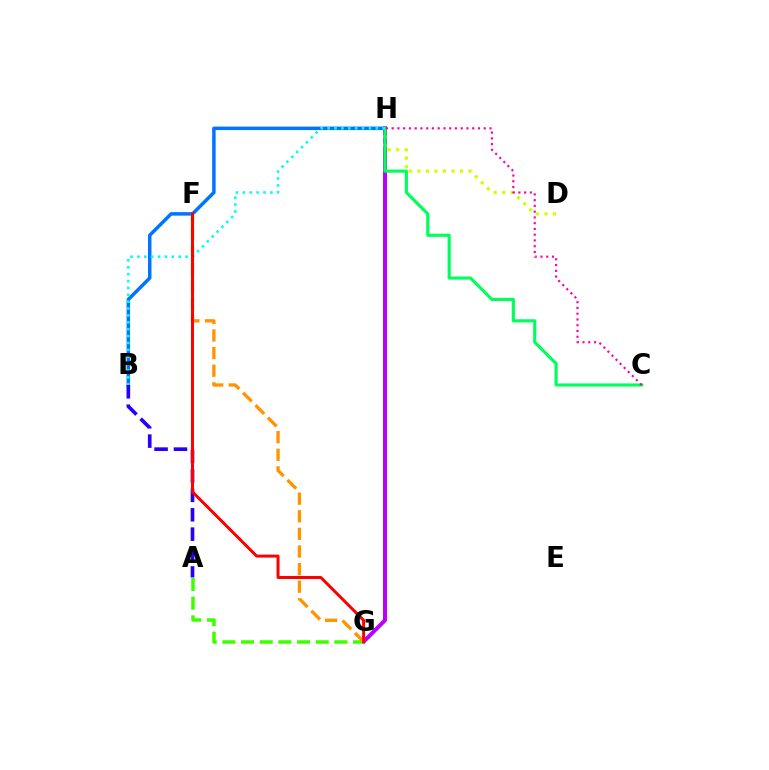{('B', 'H'): [{'color': '#0074ff', 'line_style': 'solid', 'thickness': 2.51}, {'color': '#00fff6', 'line_style': 'dotted', 'thickness': 1.87}], ('G', 'H'): [{'color': '#b900ff', 'line_style': 'solid', 'thickness': 2.85}], ('D', 'H'): [{'color': '#d1ff00', 'line_style': 'dotted', 'thickness': 2.31}], ('A', 'G'): [{'color': '#3dff00', 'line_style': 'dashed', 'thickness': 2.54}], ('C', 'H'): [{'color': '#00ff5c', 'line_style': 'solid', 'thickness': 2.26}, {'color': '#ff00ac', 'line_style': 'dotted', 'thickness': 1.56}], ('A', 'B'): [{'color': '#2500ff', 'line_style': 'dashed', 'thickness': 2.64}], ('F', 'G'): [{'color': '#ff9400', 'line_style': 'dashed', 'thickness': 2.39}, {'color': '#ff0000', 'line_style': 'solid', 'thickness': 2.15}]}